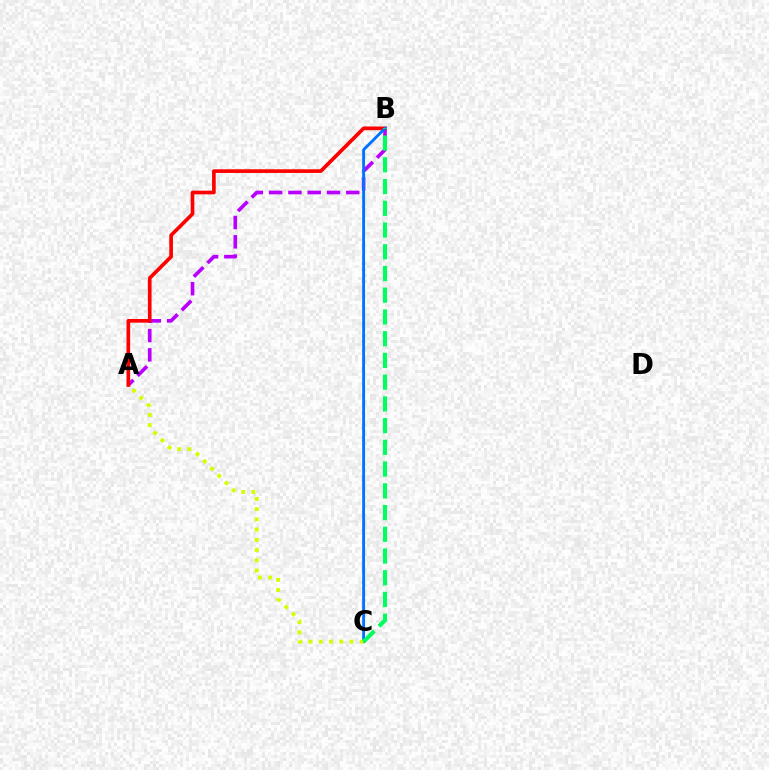{('A', 'B'): [{'color': '#b900ff', 'line_style': 'dashed', 'thickness': 2.62}, {'color': '#ff0000', 'line_style': 'solid', 'thickness': 2.64}], ('B', 'C'): [{'color': '#0074ff', 'line_style': 'solid', 'thickness': 2.07}, {'color': '#00ff5c', 'line_style': 'dashed', 'thickness': 2.95}], ('A', 'C'): [{'color': '#d1ff00', 'line_style': 'dotted', 'thickness': 2.78}]}